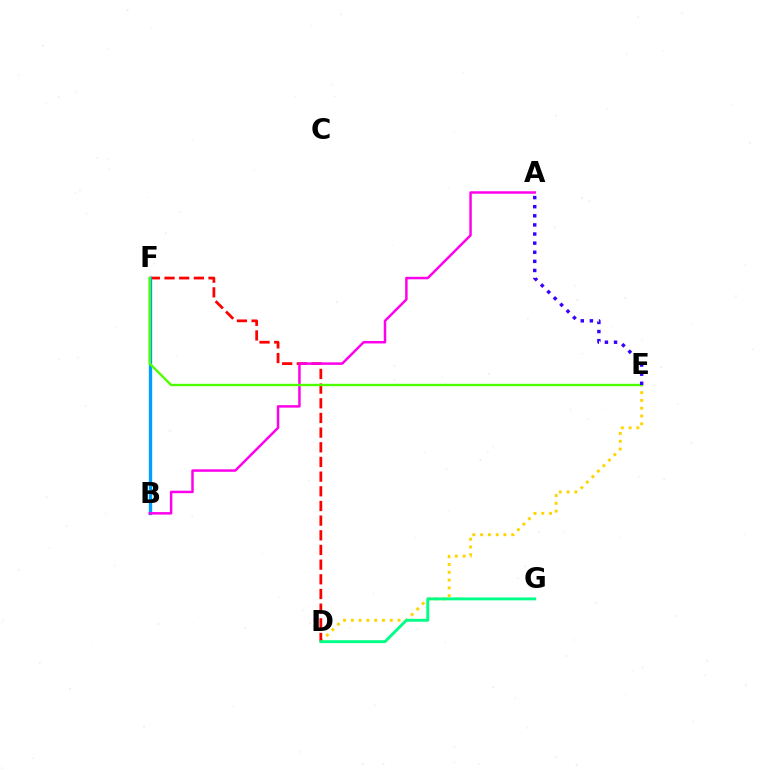{('D', 'E'): [{'color': '#ffd500', 'line_style': 'dotted', 'thickness': 2.11}], ('D', 'F'): [{'color': '#ff0000', 'line_style': 'dashed', 'thickness': 1.99}], ('B', 'F'): [{'color': '#009eff', 'line_style': 'solid', 'thickness': 2.4}], ('D', 'G'): [{'color': '#00ff86', 'line_style': 'solid', 'thickness': 2.09}], ('A', 'B'): [{'color': '#ff00ed', 'line_style': 'solid', 'thickness': 1.79}], ('E', 'F'): [{'color': '#4fff00', 'line_style': 'solid', 'thickness': 1.72}], ('A', 'E'): [{'color': '#3700ff', 'line_style': 'dotted', 'thickness': 2.47}]}